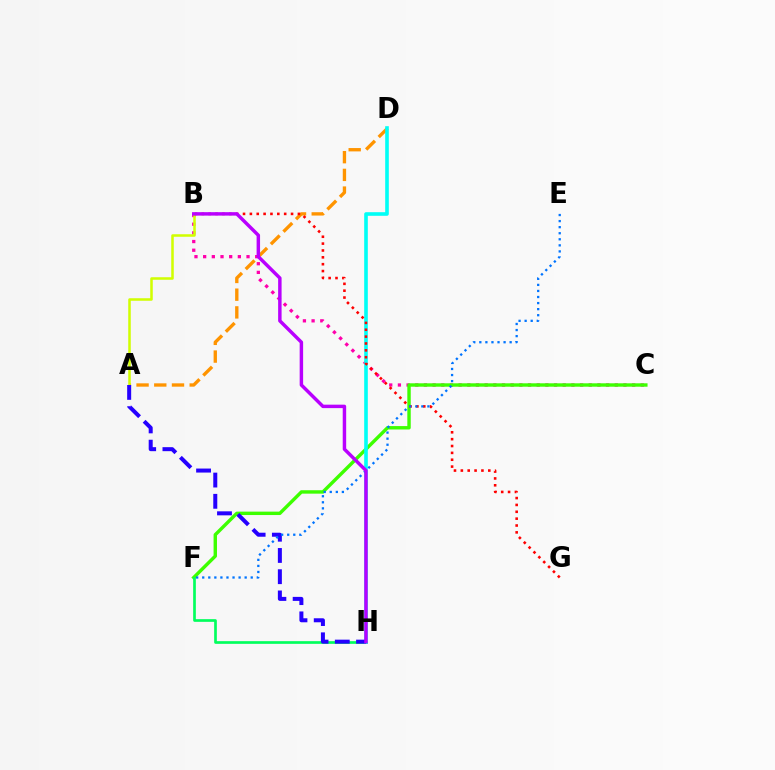{('B', 'C'): [{'color': '#ff00ac', 'line_style': 'dotted', 'thickness': 2.36}], ('C', 'F'): [{'color': '#3dff00', 'line_style': 'solid', 'thickness': 2.45}], ('A', 'D'): [{'color': '#ff9400', 'line_style': 'dashed', 'thickness': 2.41}], ('F', 'H'): [{'color': '#00ff5c', 'line_style': 'solid', 'thickness': 1.93}], ('D', 'H'): [{'color': '#00fff6', 'line_style': 'solid', 'thickness': 2.61}], ('A', 'B'): [{'color': '#d1ff00', 'line_style': 'solid', 'thickness': 1.82}], ('B', 'G'): [{'color': '#ff0000', 'line_style': 'dotted', 'thickness': 1.86}], ('A', 'H'): [{'color': '#2500ff', 'line_style': 'dashed', 'thickness': 2.88}], ('E', 'F'): [{'color': '#0074ff', 'line_style': 'dotted', 'thickness': 1.65}], ('B', 'H'): [{'color': '#b900ff', 'line_style': 'solid', 'thickness': 2.49}]}